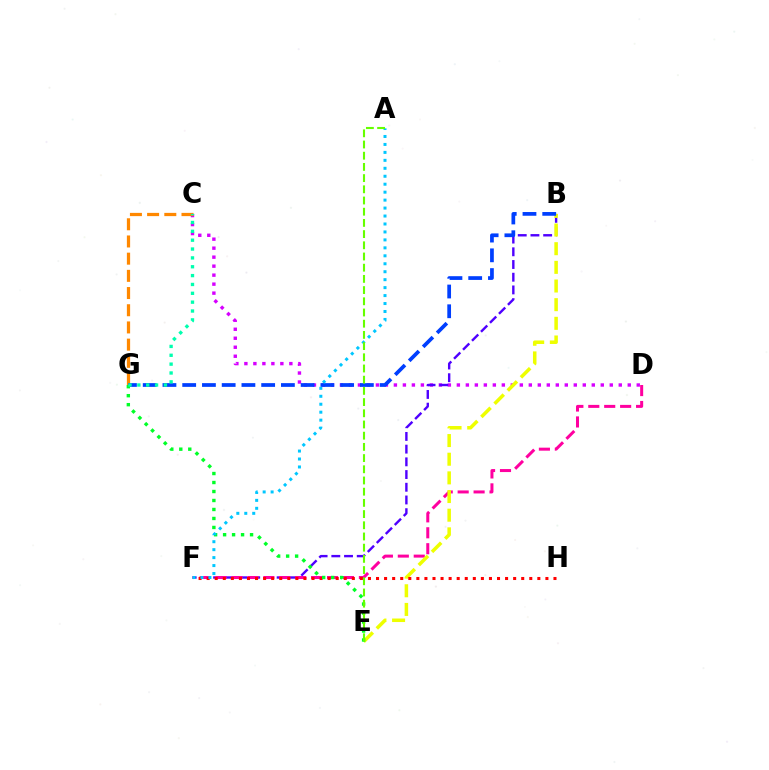{('C', 'D'): [{'color': '#d600ff', 'line_style': 'dotted', 'thickness': 2.44}], ('B', 'F'): [{'color': '#4f00ff', 'line_style': 'dashed', 'thickness': 1.73}], ('D', 'F'): [{'color': '#ff00a0', 'line_style': 'dashed', 'thickness': 2.16}], ('B', 'E'): [{'color': '#eeff00', 'line_style': 'dashed', 'thickness': 2.53}], ('C', 'G'): [{'color': '#ff8800', 'line_style': 'dashed', 'thickness': 2.34}, {'color': '#00ffaf', 'line_style': 'dotted', 'thickness': 2.41}], ('F', 'H'): [{'color': '#ff0000', 'line_style': 'dotted', 'thickness': 2.19}], ('B', 'G'): [{'color': '#003fff', 'line_style': 'dashed', 'thickness': 2.68}], ('E', 'G'): [{'color': '#00ff27', 'line_style': 'dotted', 'thickness': 2.44}], ('A', 'F'): [{'color': '#00c7ff', 'line_style': 'dotted', 'thickness': 2.16}], ('A', 'E'): [{'color': '#66ff00', 'line_style': 'dashed', 'thickness': 1.52}]}